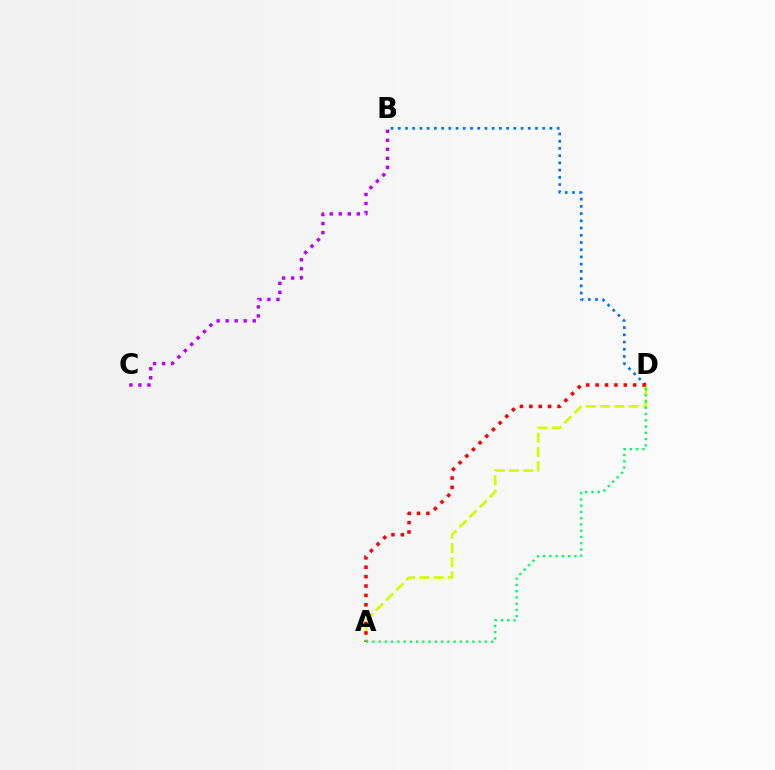{('B', 'C'): [{'color': '#b900ff', 'line_style': 'dotted', 'thickness': 2.45}], ('B', 'D'): [{'color': '#0074ff', 'line_style': 'dotted', 'thickness': 1.96}], ('A', 'D'): [{'color': '#d1ff00', 'line_style': 'dashed', 'thickness': 1.94}, {'color': '#ff0000', 'line_style': 'dotted', 'thickness': 2.55}, {'color': '#00ff5c', 'line_style': 'dotted', 'thickness': 1.7}]}